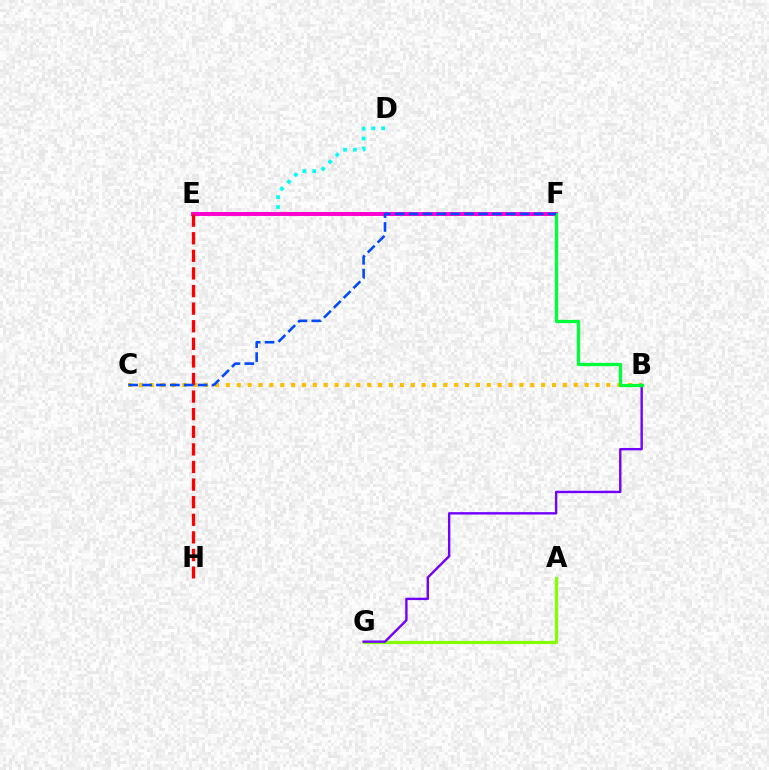{('B', 'C'): [{'color': '#ffbd00', 'line_style': 'dotted', 'thickness': 2.95}], ('A', 'G'): [{'color': '#84ff00', 'line_style': 'solid', 'thickness': 2.31}], ('D', 'E'): [{'color': '#00fff6', 'line_style': 'dotted', 'thickness': 2.7}], ('E', 'F'): [{'color': '#ff00cf', 'line_style': 'solid', 'thickness': 2.81}], ('B', 'G'): [{'color': '#7200ff', 'line_style': 'solid', 'thickness': 1.72}], ('B', 'F'): [{'color': '#00ff39', 'line_style': 'solid', 'thickness': 2.33}], ('E', 'H'): [{'color': '#ff0000', 'line_style': 'dashed', 'thickness': 2.39}], ('C', 'F'): [{'color': '#004bff', 'line_style': 'dashed', 'thickness': 1.89}]}